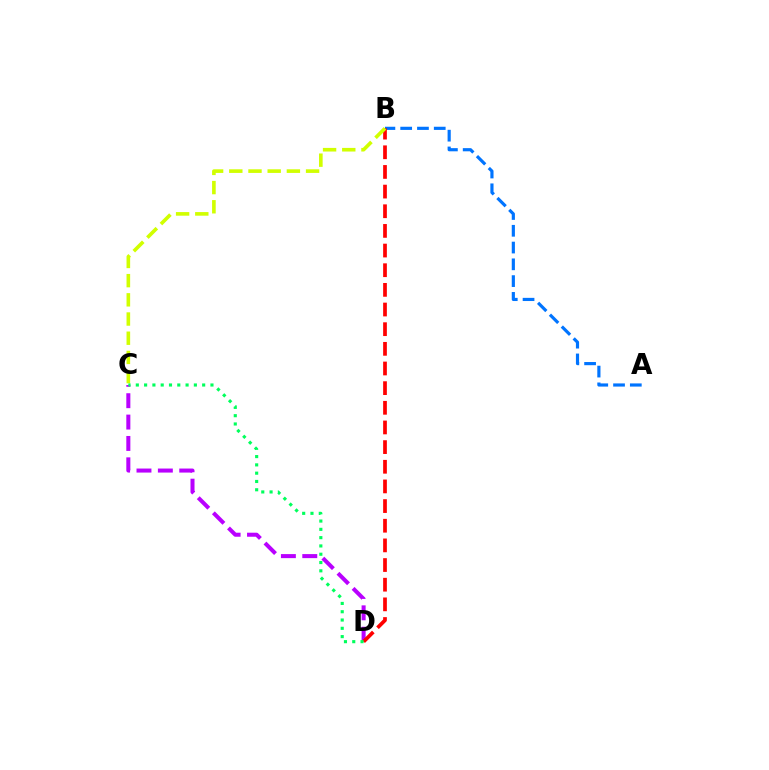{('A', 'B'): [{'color': '#0074ff', 'line_style': 'dashed', 'thickness': 2.28}], ('C', 'D'): [{'color': '#b900ff', 'line_style': 'dashed', 'thickness': 2.9}, {'color': '#00ff5c', 'line_style': 'dotted', 'thickness': 2.25}], ('B', 'D'): [{'color': '#ff0000', 'line_style': 'dashed', 'thickness': 2.67}], ('B', 'C'): [{'color': '#d1ff00', 'line_style': 'dashed', 'thickness': 2.61}]}